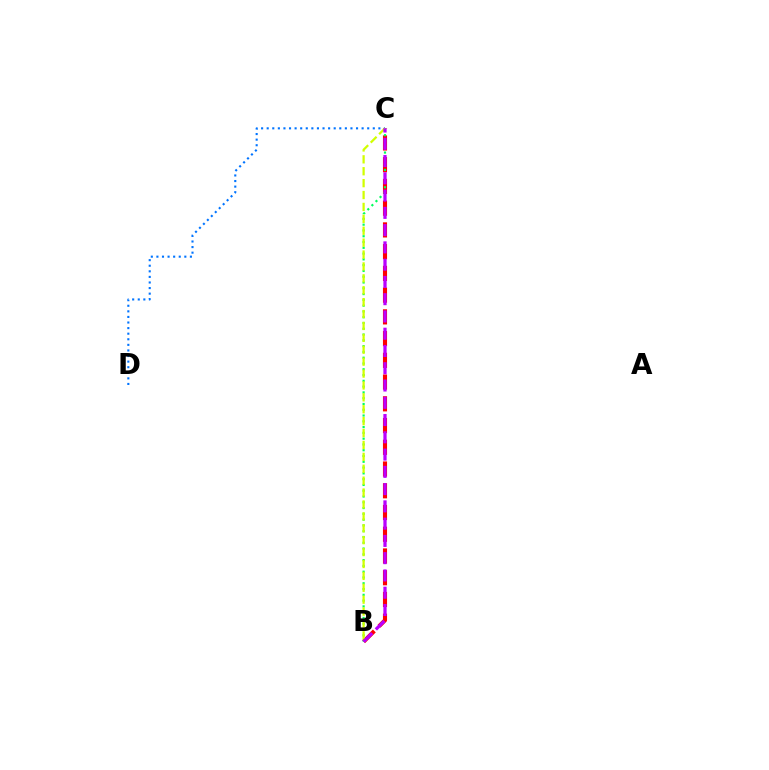{('B', 'C'): [{'color': '#ff0000', 'line_style': 'dashed', 'thickness': 2.95}, {'color': '#00ff5c', 'line_style': 'dotted', 'thickness': 1.57}, {'color': '#d1ff00', 'line_style': 'dashed', 'thickness': 1.62}, {'color': '#b900ff', 'line_style': 'dashed', 'thickness': 2.35}], ('C', 'D'): [{'color': '#0074ff', 'line_style': 'dotted', 'thickness': 1.52}]}